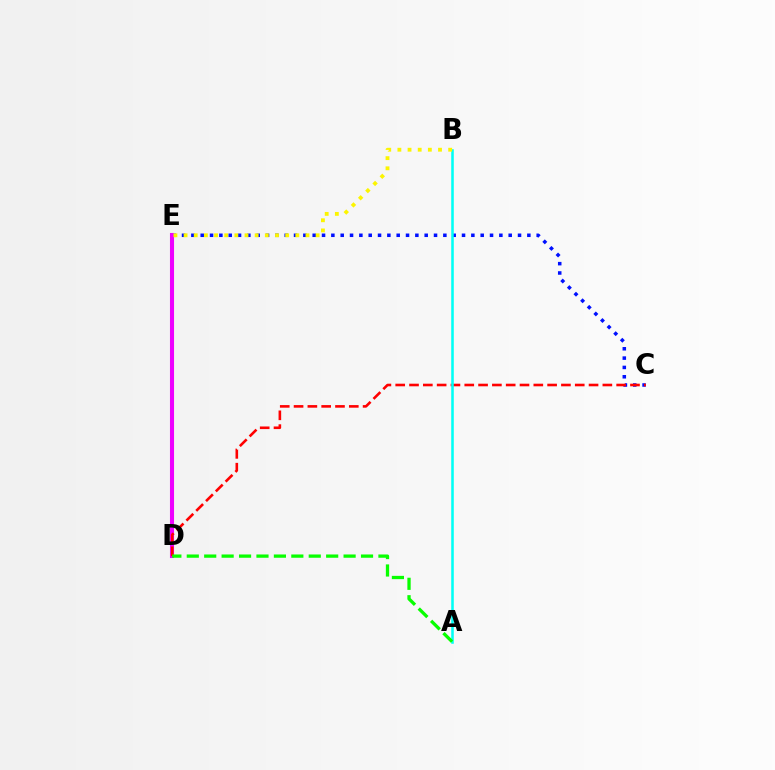{('C', 'E'): [{'color': '#0010ff', 'line_style': 'dotted', 'thickness': 2.54}], ('D', 'E'): [{'color': '#ee00ff', 'line_style': 'solid', 'thickness': 2.93}], ('C', 'D'): [{'color': '#ff0000', 'line_style': 'dashed', 'thickness': 1.88}], ('A', 'B'): [{'color': '#00fff6', 'line_style': 'solid', 'thickness': 1.84}], ('A', 'D'): [{'color': '#08ff00', 'line_style': 'dashed', 'thickness': 2.37}], ('B', 'E'): [{'color': '#fcf500', 'line_style': 'dotted', 'thickness': 2.76}]}